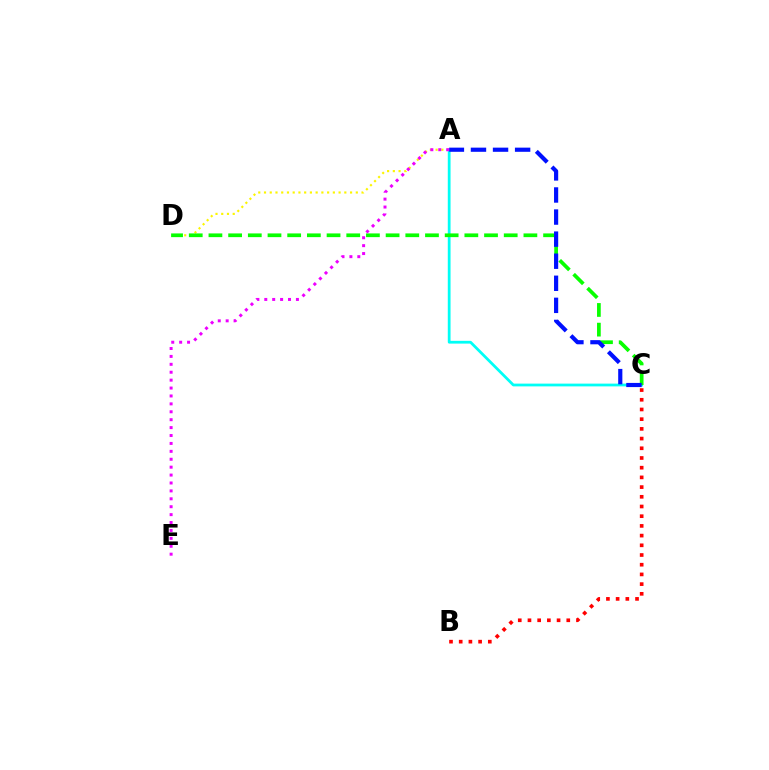{('A', 'C'): [{'color': '#00fff6', 'line_style': 'solid', 'thickness': 1.99}, {'color': '#0010ff', 'line_style': 'dashed', 'thickness': 3.0}], ('A', 'D'): [{'color': '#fcf500', 'line_style': 'dotted', 'thickness': 1.56}], ('B', 'C'): [{'color': '#ff0000', 'line_style': 'dotted', 'thickness': 2.64}], ('C', 'D'): [{'color': '#08ff00', 'line_style': 'dashed', 'thickness': 2.67}], ('A', 'E'): [{'color': '#ee00ff', 'line_style': 'dotted', 'thickness': 2.15}]}